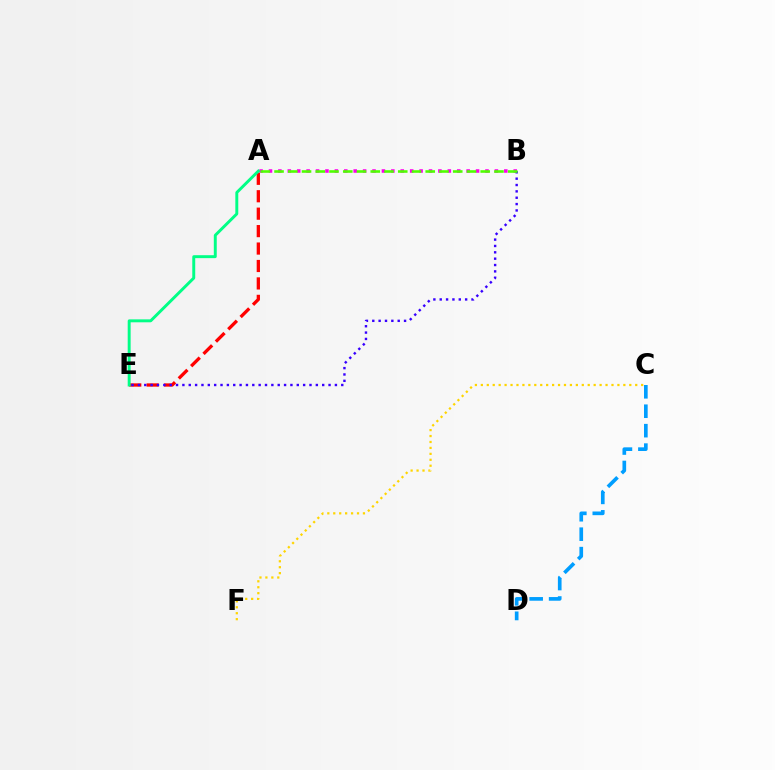{('C', 'F'): [{'color': '#ffd500', 'line_style': 'dotted', 'thickness': 1.61}], ('A', 'B'): [{'color': '#ff00ed', 'line_style': 'dotted', 'thickness': 2.56}, {'color': '#4fff00', 'line_style': 'dashed', 'thickness': 1.87}], ('A', 'E'): [{'color': '#ff0000', 'line_style': 'dashed', 'thickness': 2.37}, {'color': '#00ff86', 'line_style': 'solid', 'thickness': 2.12}], ('B', 'E'): [{'color': '#3700ff', 'line_style': 'dotted', 'thickness': 1.73}], ('C', 'D'): [{'color': '#009eff', 'line_style': 'dashed', 'thickness': 2.64}]}